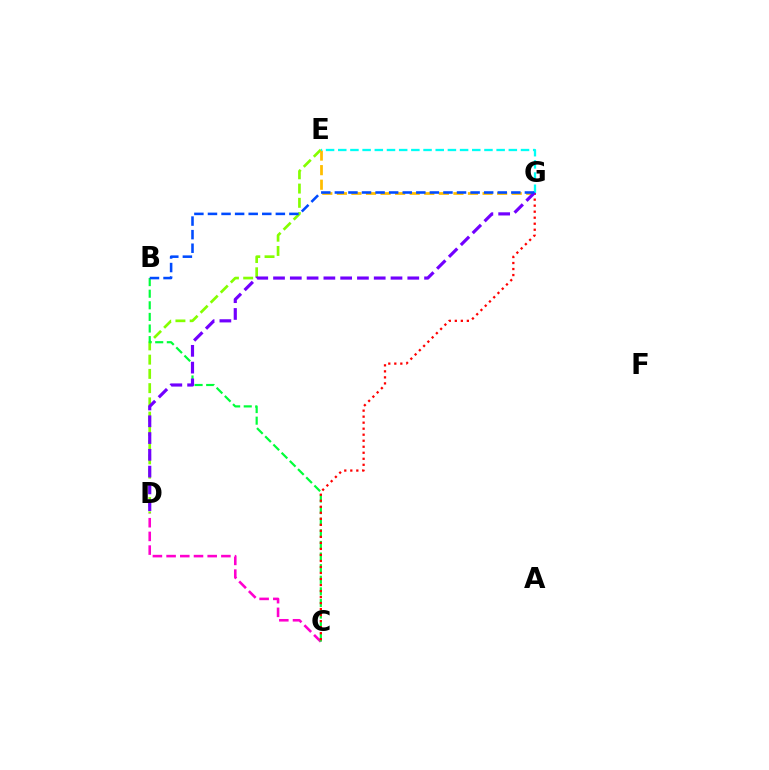{('C', 'D'): [{'color': '#ff00cf', 'line_style': 'dashed', 'thickness': 1.86}], ('D', 'E'): [{'color': '#84ff00', 'line_style': 'dashed', 'thickness': 1.94}], ('B', 'C'): [{'color': '#00ff39', 'line_style': 'dashed', 'thickness': 1.58}], ('E', 'G'): [{'color': '#ffbd00', 'line_style': 'dashed', 'thickness': 1.98}, {'color': '#00fff6', 'line_style': 'dashed', 'thickness': 1.66}], ('C', 'G'): [{'color': '#ff0000', 'line_style': 'dotted', 'thickness': 1.64}], ('D', 'G'): [{'color': '#7200ff', 'line_style': 'dashed', 'thickness': 2.28}], ('B', 'G'): [{'color': '#004bff', 'line_style': 'dashed', 'thickness': 1.84}]}